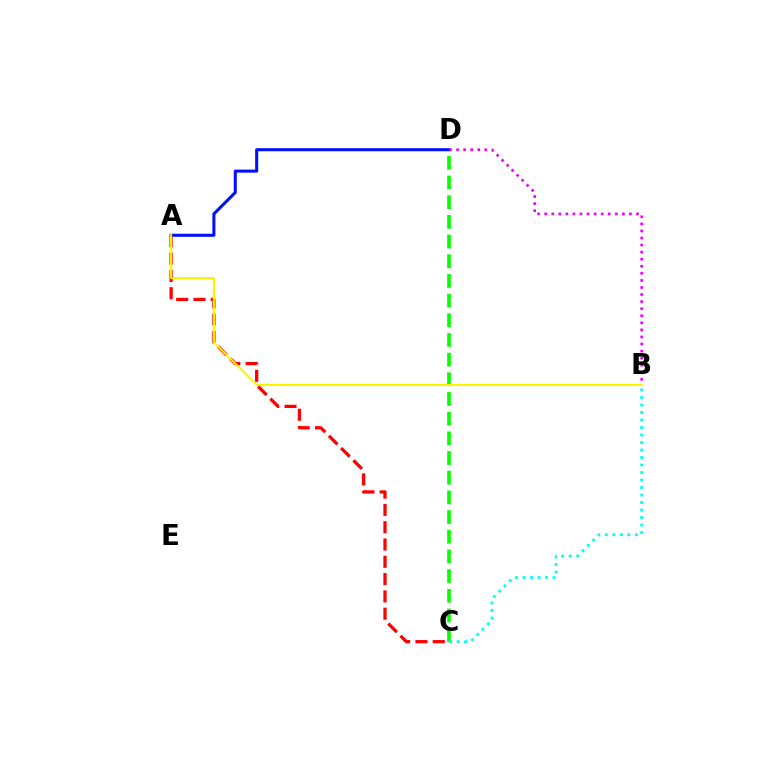{('C', 'D'): [{'color': '#08ff00', 'line_style': 'dashed', 'thickness': 2.67}], ('A', 'C'): [{'color': '#ff0000', 'line_style': 'dashed', 'thickness': 2.35}], ('A', 'D'): [{'color': '#0010ff', 'line_style': 'solid', 'thickness': 2.2}], ('B', 'D'): [{'color': '#ee00ff', 'line_style': 'dotted', 'thickness': 1.92}], ('A', 'B'): [{'color': '#fcf500', 'line_style': 'solid', 'thickness': 1.52}], ('B', 'C'): [{'color': '#00fff6', 'line_style': 'dotted', 'thickness': 2.04}]}